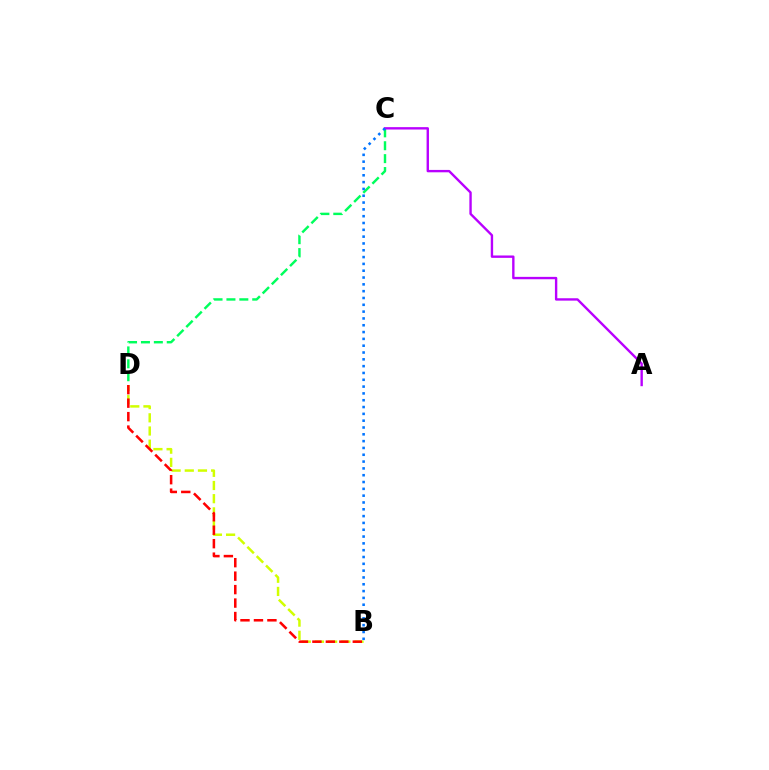{('C', 'D'): [{'color': '#00ff5c', 'line_style': 'dashed', 'thickness': 1.75}], ('B', 'D'): [{'color': '#d1ff00', 'line_style': 'dashed', 'thickness': 1.79}, {'color': '#ff0000', 'line_style': 'dashed', 'thickness': 1.83}], ('A', 'C'): [{'color': '#b900ff', 'line_style': 'solid', 'thickness': 1.71}], ('B', 'C'): [{'color': '#0074ff', 'line_style': 'dotted', 'thickness': 1.85}]}